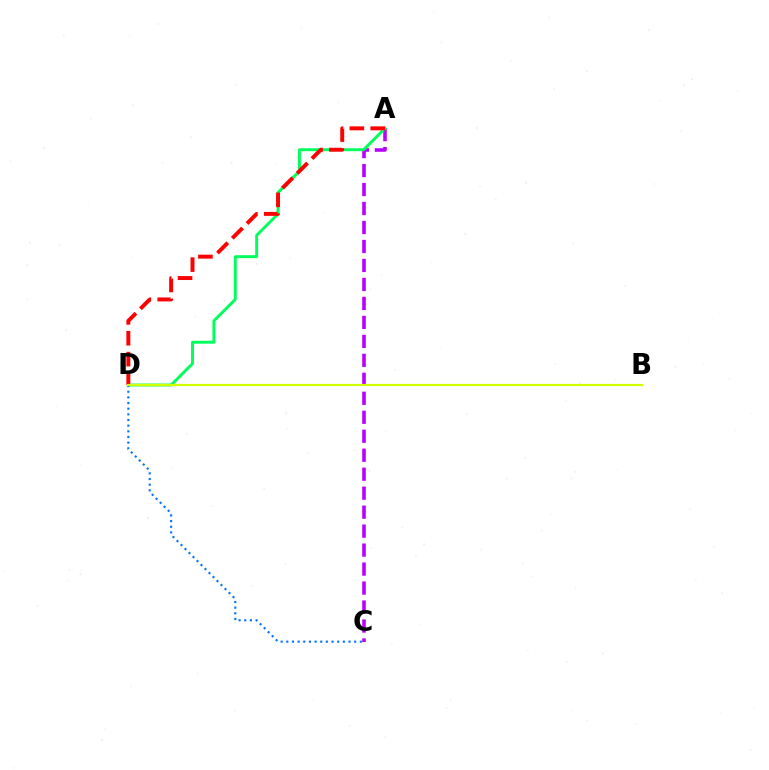{('A', 'C'): [{'color': '#b900ff', 'line_style': 'dashed', 'thickness': 2.58}], ('A', 'D'): [{'color': '#00ff5c', 'line_style': 'solid', 'thickness': 2.11}, {'color': '#ff0000', 'line_style': 'dashed', 'thickness': 2.84}], ('C', 'D'): [{'color': '#0074ff', 'line_style': 'dotted', 'thickness': 1.54}], ('B', 'D'): [{'color': '#d1ff00', 'line_style': 'solid', 'thickness': 1.58}]}